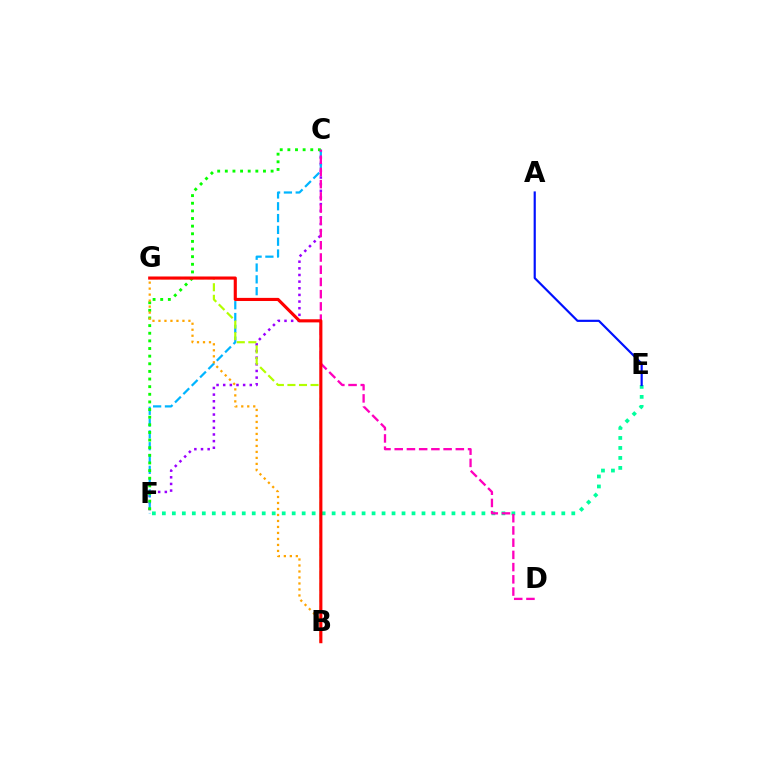{('E', 'F'): [{'color': '#00ff9d', 'line_style': 'dotted', 'thickness': 2.71}], ('C', 'F'): [{'color': '#9b00ff', 'line_style': 'dotted', 'thickness': 1.8}, {'color': '#00b5ff', 'line_style': 'dashed', 'thickness': 1.6}, {'color': '#08ff00', 'line_style': 'dotted', 'thickness': 2.07}], ('B', 'G'): [{'color': '#b3ff00', 'line_style': 'dashed', 'thickness': 1.57}, {'color': '#ffa500', 'line_style': 'dotted', 'thickness': 1.63}, {'color': '#ff0000', 'line_style': 'solid', 'thickness': 2.25}], ('A', 'E'): [{'color': '#0010ff', 'line_style': 'solid', 'thickness': 1.56}], ('C', 'D'): [{'color': '#ff00bd', 'line_style': 'dashed', 'thickness': 1.66}]}